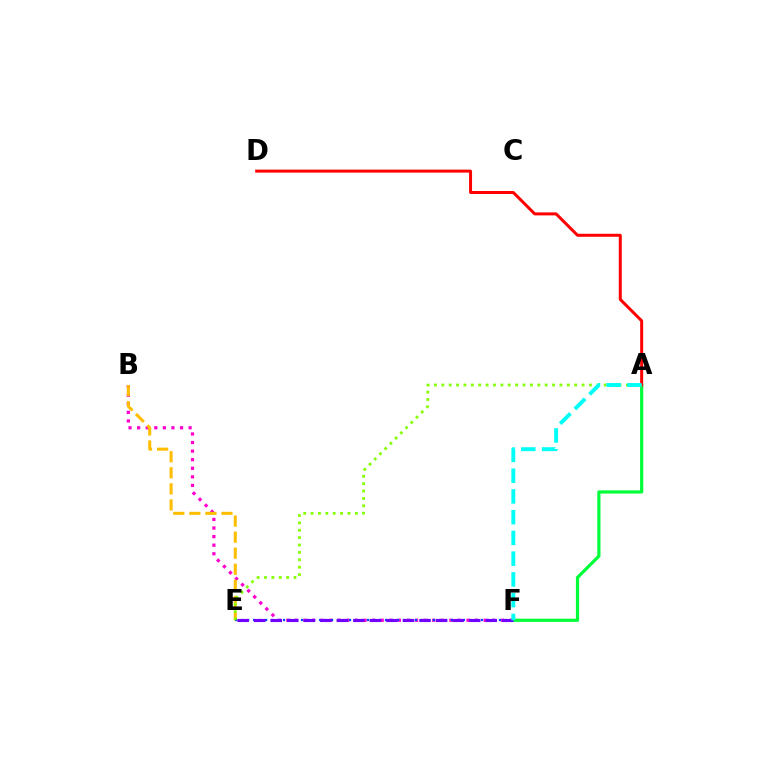{('B', 'F'): [{'color': '#ff00cf', 'line_style': 'dotted', 'thickness': 2.33}], ('A', 'F'): [{'color': '#00ff39', 'line_style': 'solid', 'thickness': 2.31}, {'color': '#00fff6', 'line_style': 'dashed', 'thickness': 2.82}], ('B', 'E'): [{'color': '#ffbd00', 'line_style': 'dashed', 'thickness': 2.18}], ('E', 'F'): [{'color': '#004bff', 'line_style': 'dotted', 'thickness': 1.63}, {'color': '#7200ff', 'line_style': 'dashed', 'thickness': 2.25}], ('A', 'D'): [{'color': '#ff0000', 'line_style': 'solid', 'thickness': 2.15}], ('A', 'E'): [{'color': '#84ff00', 'line_style': 'dotted', 'thickness': 2.01}]}